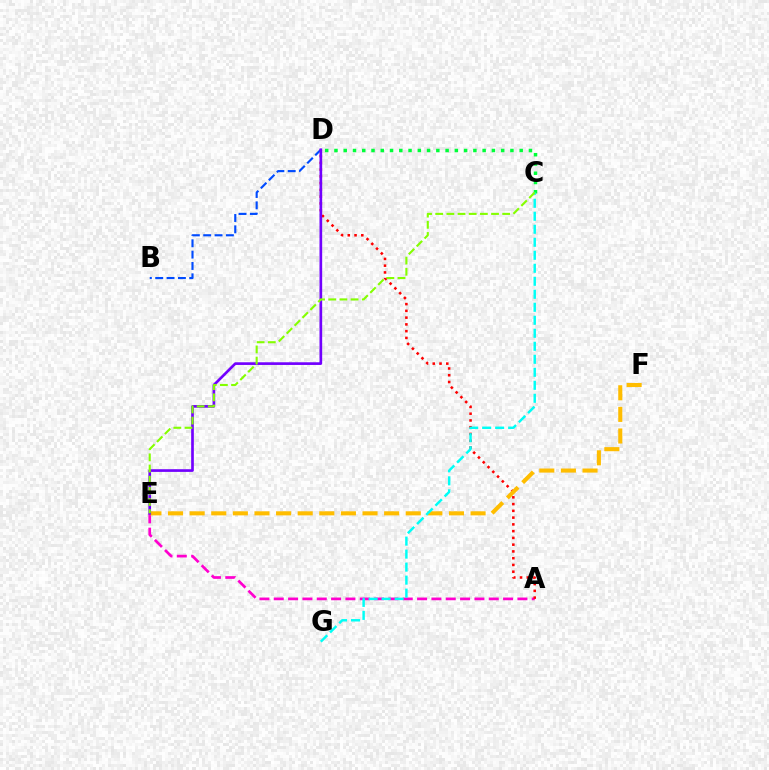{('A', 'E'): [{'color': '#ff00cf', 'line_style': 'dashed', 'thickness': 1.95}], ('A', 'D'): [{'color': '#ff0000', 'line_style': 'dotted', 'thickness': 1.84}], ('E', 'F'): [{'color': '#ffbd00', 'line_style': 'dashed', 'thickness': 2.94}], ('C', 'D'): [{'color': '#00ff39', 'line_style': 'dotted', 'thickness': 2.52}], ('B', 'D'): [{'color': '#004bff', 'line_style': 'dashed', 'thickness': 1.54}], ('D', 'E'): [{'color': '#7200ff', 'line_style': 'solid', 'thickness': 1.93}], ('C', 'G'): [{'color': '#00fff6', 'line_style': 'dashed', 'thickness': 1.77}], ('C', 'E'): [{'color': '#84ff00', 'line_style': 'dashed', 'thickness': 1.52}]}